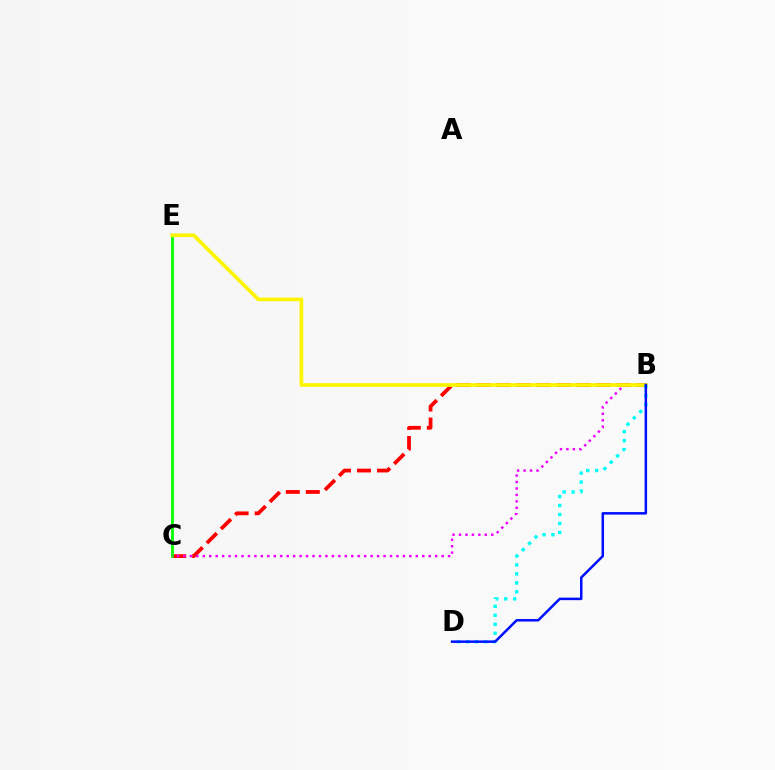{('B', 'C'): [{'color': '#ff0000', 'line_style': 'dashed', 'thickness': 2.72}, {'color': '#ee00ff', 'line_style': 'dotted', 'thickness': 1.75}], ('C', 'E'): [{'color': '#08ff00', 'line_style': 'solid', 'thickness': 2.03}], ('B', 'E'): [{'color': '#fcf500', 'line_style': 'solid', 'thickness': 2.66}], ('B', 'D'): [{'color': '#00fff6', 'line_style': 'dotted', 'thickness': 2.44}, {'color': '#0010ff', 'line_style': 'solid', 'thickness': 1.81}]}